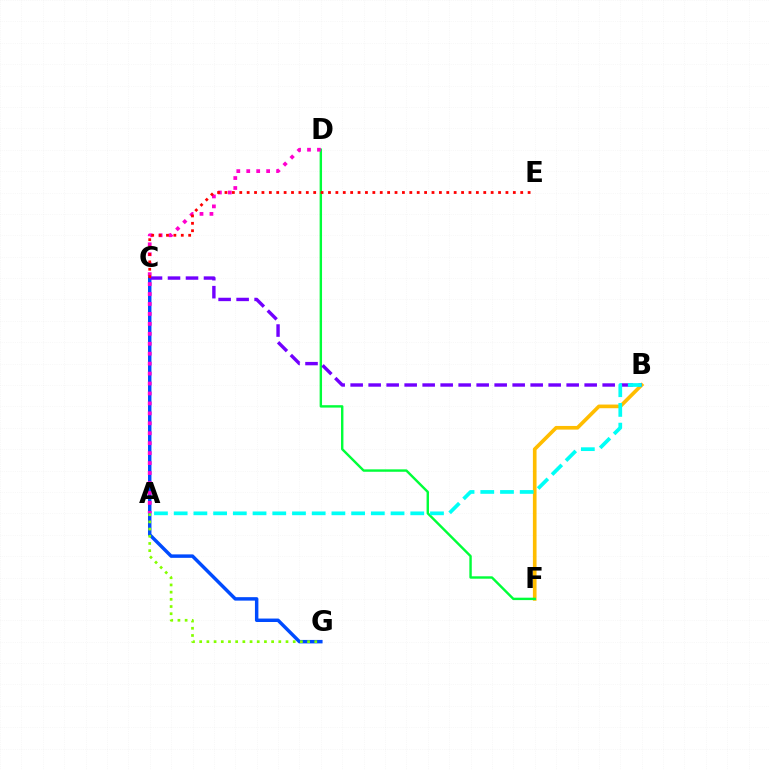{('B', 'F'): [{'color': '#ffbd00', 'line_style': 'solid', 'thickness': 2.63}], ('D', 'F'): [{'color': '#00ff39', 'line_style': 'solid', 'thickness': 1.74}], ('C', 'G'): [{'color': '#004bff', 'line_style': 'solid', 'thickness': 2.49}], ('A', 'D'): [{'color': '#ff00cf', 'line_style': 'dotted', 'thickness': 2.7}], ('B', 'C'): [{'color': '#7200ff', 'line_style': 'dashed', 'thickness': 2.45}], ('C', 'E'): [{'color': '#ff0000', 'line_style': 'dotted', 'thickness': 2.01}], ('A', 'G'): [{'color': '#84ff00', 'line_style': 'dotted', 'thickness': 1.95}], ('A', 'B'): [{'color': '#00fff6', 'line_style': 'dashed', 'thickness': 2.68}]}